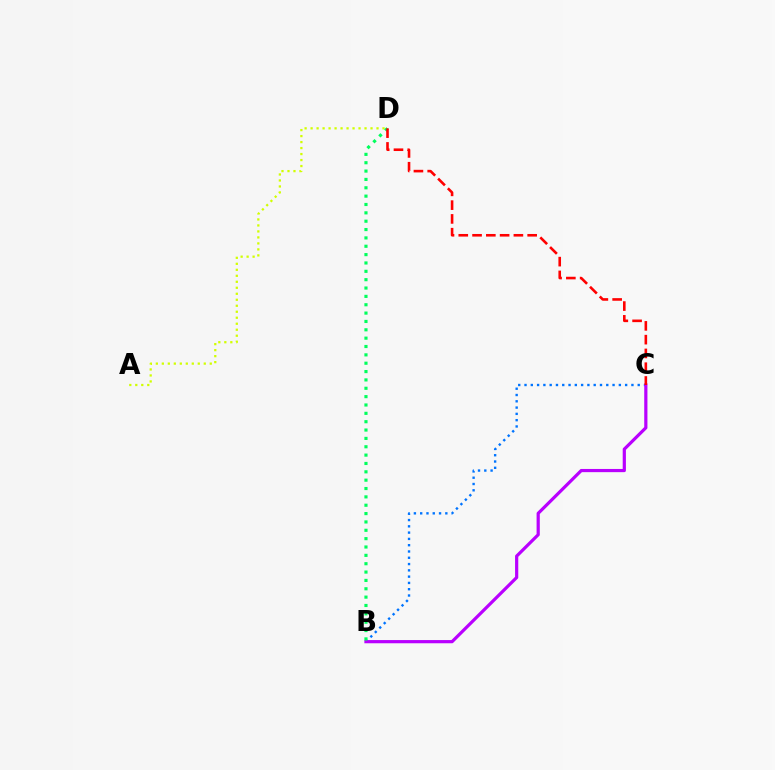{('A', 'D'): [{'color': '#d1ff00', 'line_style': 'dotted', 'thickness': 1.63}], ('B', 'C'): [{'color': '#0074ff', 'line_style': 'dotted', 'thickness': 1.71}, {'color': '#b900ff', 'line_style': 'solid', 'thickness': 2.3}], ('B', 'D'): [{'color': '#00ff5c', 'line_style': 'dotted', 'thickness': 2.27}], ('C', 'D'): [{'color': '#ff0000', 'line_style': 'dashed', 'thickness': 1.87}]}